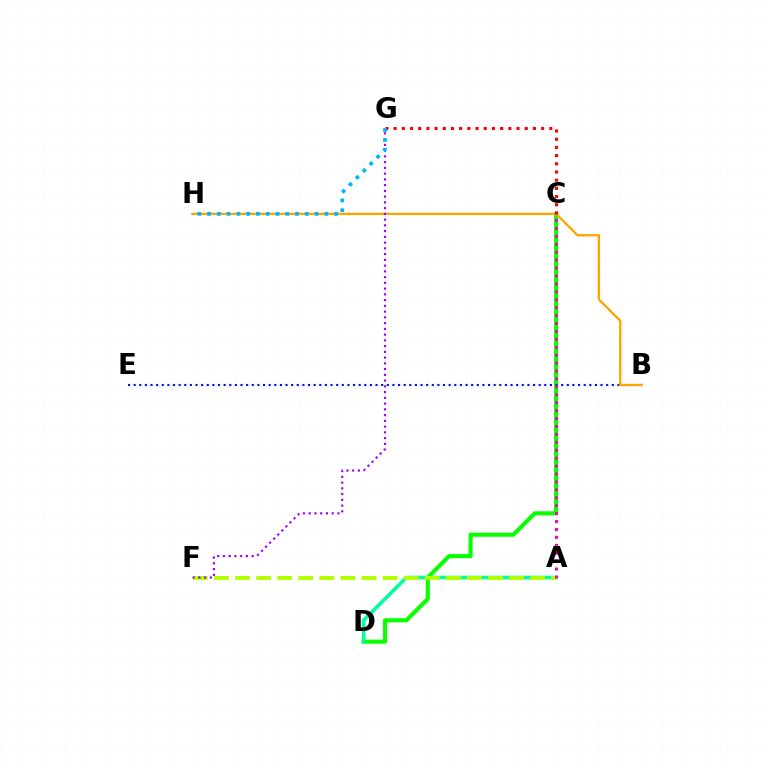{('C', 'D'): [{'color': '#08ff00', 'line_style': 'solid', 'thickness': 2.96}], ('B', 'E'): [{'color': '#0010ff', 'line_style': 'dotted', 'thickness': 1.53}], ('A', 'D'): [{'color': '#00ff9d', 'line_style': 'solid', 'thickness': 2.57}], ('A', 'F'): [{'color': '#b3ff00', 'line_style': 'dashed', 'thickness': 2.86}], ('A', 'C'): [{'color': '#ff00bd', 'line_style': 'dotted', 'thickness': 2.15}], ('B', 'H'): [{'color': '#ffa500', 'line_style': 'solid', 'thickness': 1.69}], ('C', 'G'): [{'color': '#ff0000', 'line_style': 'dotted', 'thickness': 2.23}], ('F', 'G'): [{'color': '#9b00ff', 'line_style': 'dotted', 'thickness': 1.56}], ('G', 'H'): [{'color': '#00b5ff', 'line_style': 'dotted', 'thickness': 2.66}]}